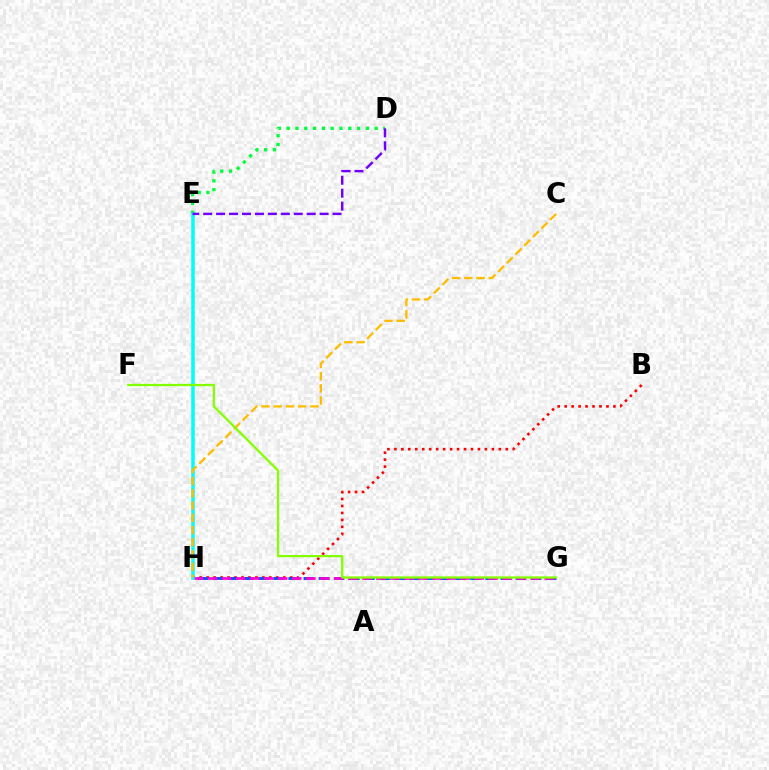{('B', 'H'): [{'color': '#ff0000', 'line_style': 'dotted', 'thickness': 1.89}], ('G', 'H'): [{'color': '#004bff', 'line_style': 'dashed', 'thickness': 2.06}, {'color': '#ff00cf', 'line_style': 'dashed', 'thickness': 1.91}], ('D', 'E'): [{'color': '#00ff39', 'line_style': 'dotted', 'thickness': 2.39}, {'color': '#7200ff', 'line_style': 'dashed', 'thickness': 1.76}], ('E', 'H'): [{'color': '#00fff6', 'line_style': 'solid', 'thickness': 2.53}], ('C', 'H'): [{'color': '#ffbd00', 'line_style': 'dashed', 'thickness': 1.66}], ('F', 'G'): [{'color': '#84ff00', 'line_style': 'solid', 'thickness': 1.64}]}